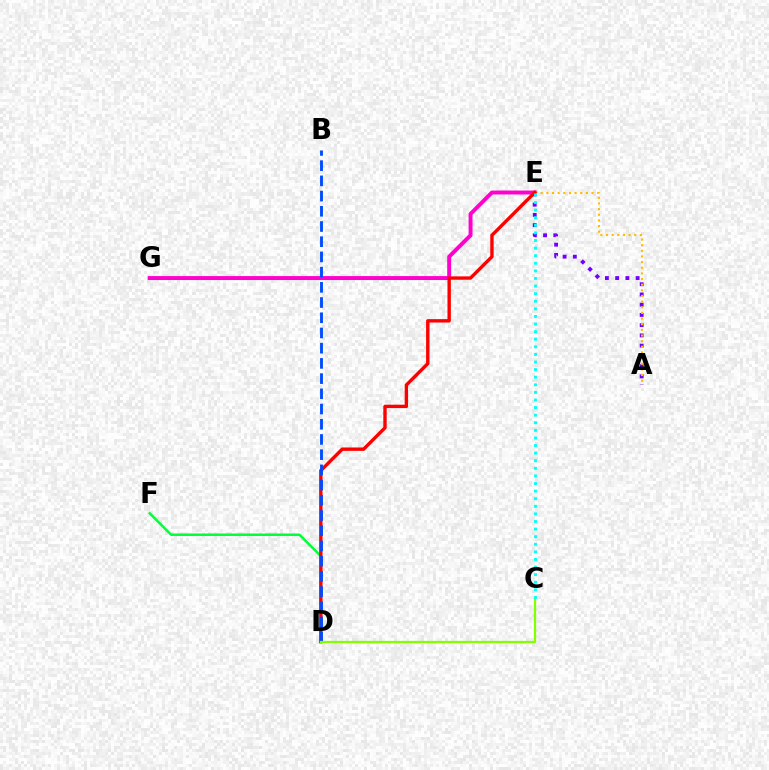{('E', 'G'): [{'color': '#ff00cf', 'line_style': 'solid', 'thickness': 2.84}], ('A', 'E'): [{'color': '#7200ff', 'line_style': 'dotted', 'thickness': 2.78}, {'color': '#ffbd00', 'line_style': 'dotted', 'thickness': 1.53}], ('D', 'F'): [{'color': '#00ff39', 'line_style': 'solid', 'thickness': 1.8}], ('D', 'E'): [{'color': '#ff0000', 'line_style': 'solid', 'thickness': 2.44}], ('B', 'D'): [{'color': '#004bff', 'line_style': 'dashed', 'thickness': 2.07}], ('C', 'D'): [{'color': '#84ff00', 'line_style': 'solid', 'thickness': 1.63}], ('C', 'E'): [{'color': '#00fff6', 'line_style': 'dotted', 'thickness': 2.06}]}